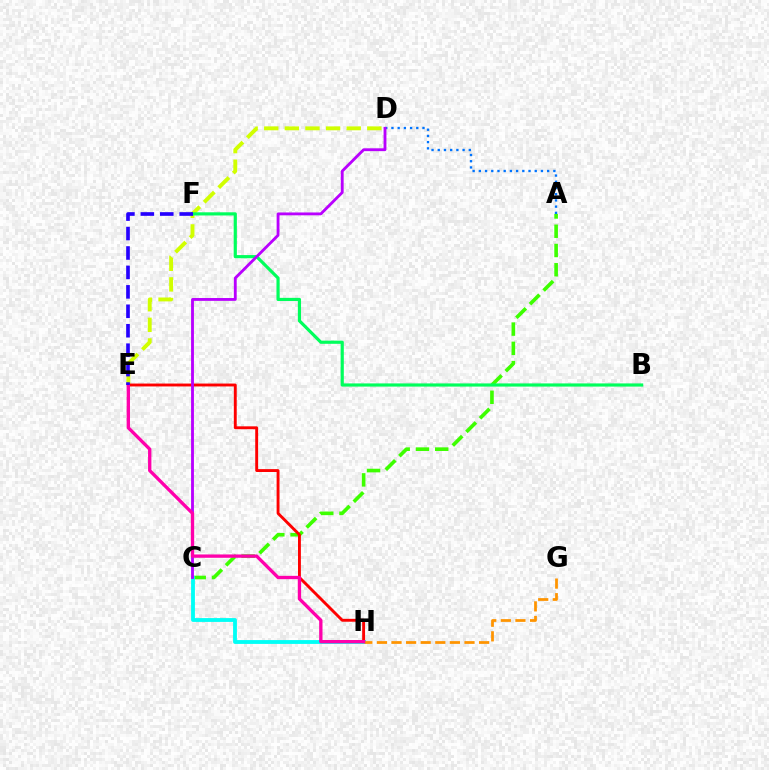{('A', 'C'): [{'color': '#3dff00', 'line_style': 'dashed', 'thickness': 2.62}], ('D', 'E'): [{'color': '#d1ff00', 'line_style': 'dashed', 'thickness': 2.8}], ('C', 'H'): [{'color': '#00fff6', 'line_style': 'solid', 'thickness': 2.75}], ('A', 'D'): [{'color': '#0074ff', 'line_style': 'dotted', 'thickness': 1.69}], ('B', 'F'): [{'color': '#00ff5c', 'line_style': 'solid', 'thickness': 2.29}], ('E', 'H'): [{'color': '#ff0000', 'line_style': 'solid', 'thickness': 2.08}, {'color': '#ff00ac', 'line_style': 'solid', 'thickness': 2.4}], ('C', 'D'): [{'color': '#b900ff', 'line_style': 'solid', 'thickness': 2.05}], ('G', 'H'): [{'color': '#ff9400', 'line_style': 'dashed', 'thickness': 1.98}], ('E', 'F'): [{'color': '#2500ff', 'line_style': 'dashed', 'thickness': 2.64}]}